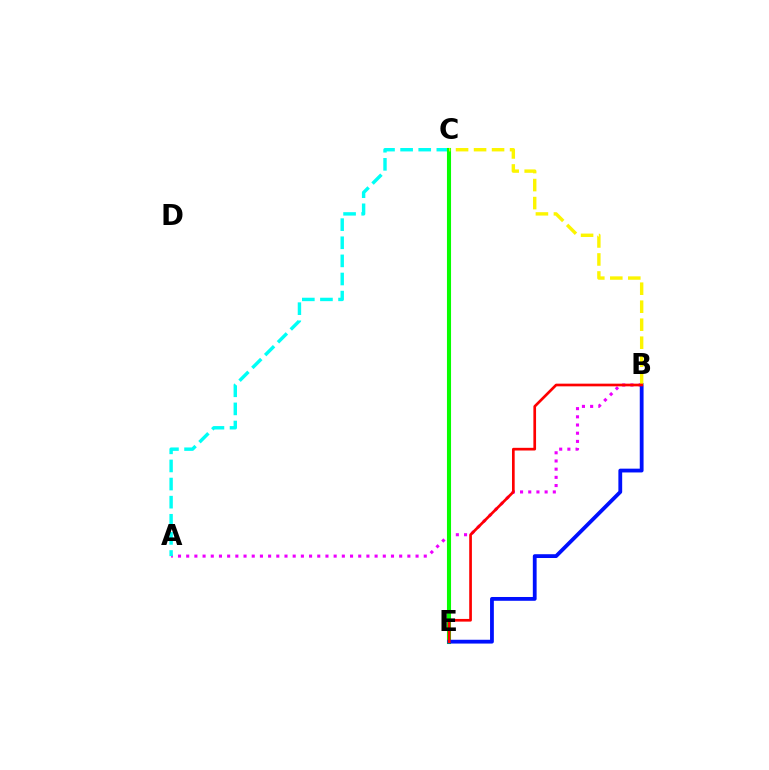{('A', 'B'): [{'color': '#ee00ff', 'line_style': 'dotted', 'thickness': 2.23}], ('A', 'C'): [{'color': '#00fff6', 'line_style': 'dashed', 'thickness': 2.46}], ('C', 'E'): [{'color': '#08ff00', 'line_style': 'solid', 'thickness': 2.94}], ('B', 'E'): [{'color': '#0010ff', 'line_style': 'solid', 'thickness': 2.74}, {'color': '#ff0000', 'line_style': 'solid', 'thickness': 1.93}], ('B', 'C'): [{'color': '#fcf500', 'line_style': 'dashed', 'thickness': 2.45}]}